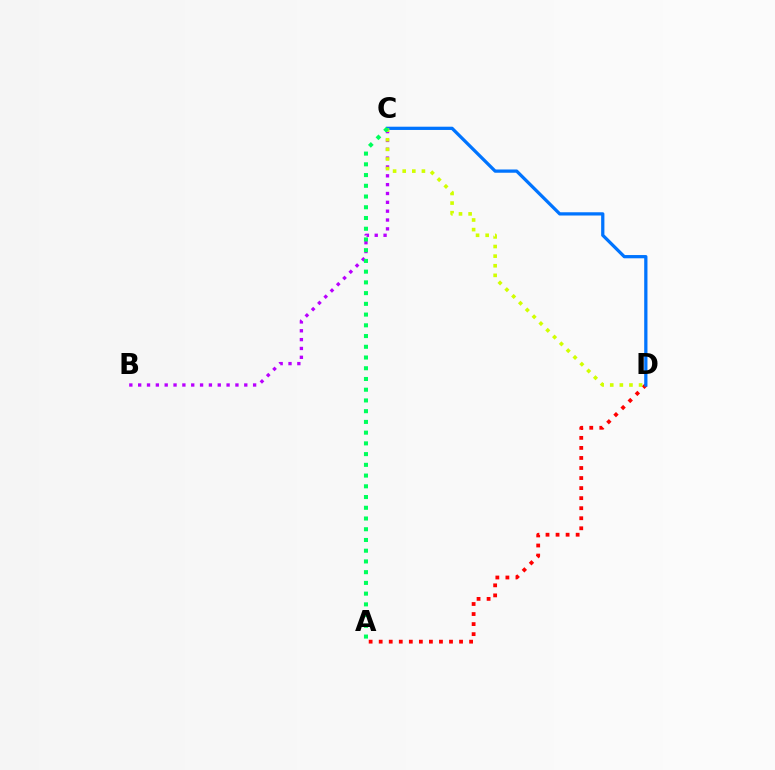{('A', 'D'): [{'color': '#ff0000', 'line_style': 'dotted', 'thickness': 2.73}], ('B', 'C'): [{'color': '#b900ff', 'line_style': 'dotted', 'thickness': 2.4}], ('C', 'D'): [{'color': '#0074ff', 'line_style': 'solid', 'thickness': 2.34}, {'color': '#d1ff00', 'line_style': 'dotted', 'thickness': 2.61}], ('A', 'C'): [{'color': '#00ff5c', 'line_style': 'dotted', 'thickness': 2.92}]}